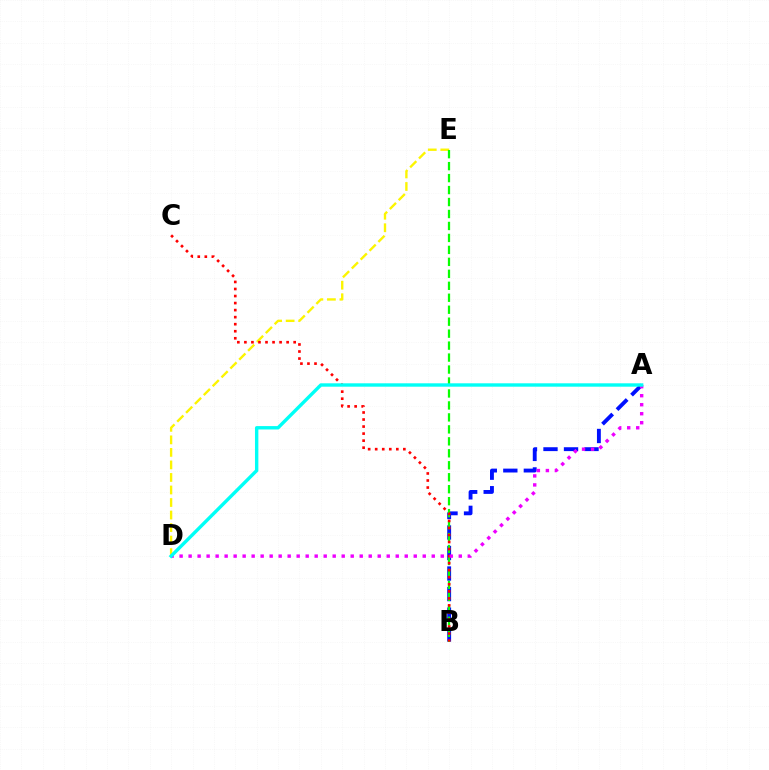{('D', 'E'): [{'color': '#fcf500', 'line_style': 'dashed', 'thickness': 1.7}], ('A', 'B'): [{'color': '#0010ff', 'line_style': 'dashed', 'thickness': 2.79}], ('B', 'E'): [{'color': '#08ff00', 'line_style': 'dashed', 'thickness': 1.63}], ('B', 'C'): [{'color': '#ff0000', 'line_style': 'dotted', 'thickness': 1.91}], ('A', 'D'): [{'color': '#ee00ff', 'line_style': 'dotted', 'thickness': 2.45}, {'color': '#00fff6', 'line_style': 'solid', 'thickness': 2.44}]}